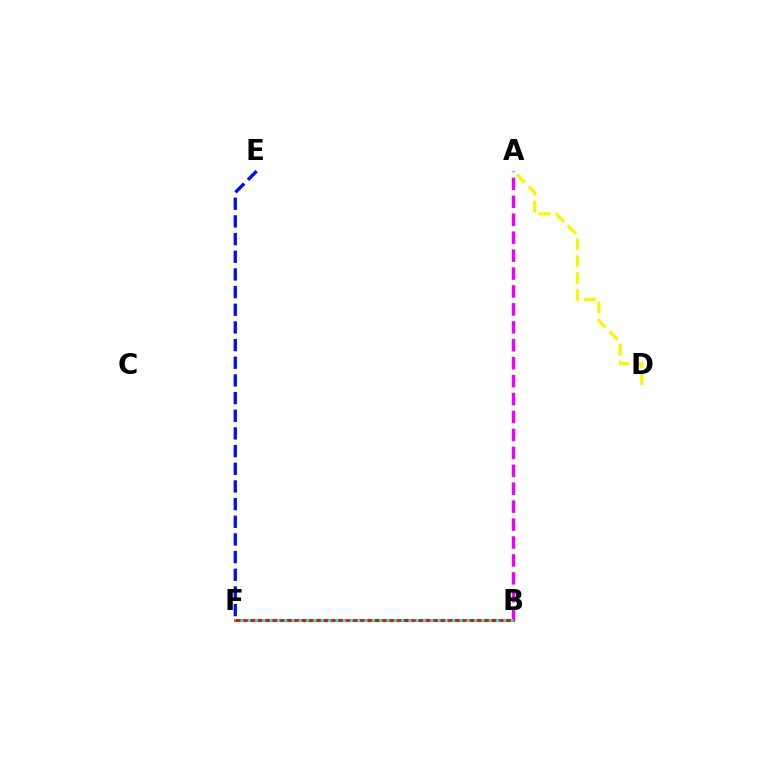{('E', 'F'): [{'color': '#0010ff', 'line_style': 'dashed', 'thickness': 2.4}], ('A', 'B'): [{'color': '#ee00ff', 'line_style': 'dashed', 'thickness': 2.44}], ('B', 'F'): [{'color': '#08ff00', 'line_style': 'dashed', 'thickness': 2.28}, {'color': '#ff0000', 'line_style': 'solid', 'thickness': 1.93}, {'color': '#00fff6', 'line_style': 'dotted', 'thickness': 1.98}], ('A', 'D'): [{'color': '#fcf500', 'line_style': 'dashed', 'thickness': 2.3}]}